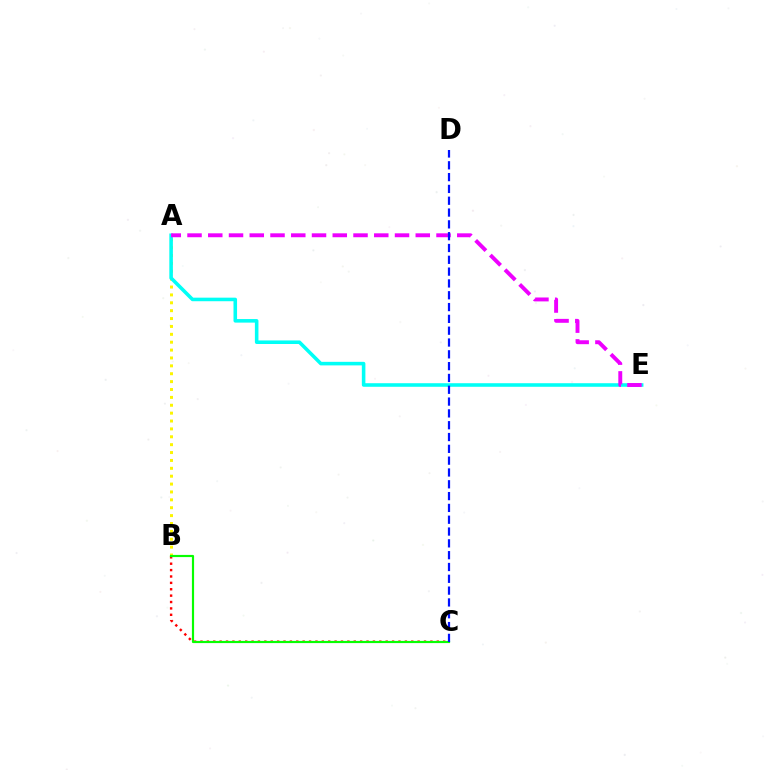{('B', 'C'): [{'color': '#ff0000', 'line_style': 'dotted', 'thickness': 1.74}, {'color': '#08ff00', 'line_style': 'solid', 'thickness': 1.56}], ('A', 'B'): [{'color': '#fcf500', 'line_style': 'dotted', 'thickness': 2.14}], ('A', 'E'): [{'color': '#00fff6', 'line_style': 'solid', 'thickness': 2.56}, {'color': '#ee00ff', 'line_style': 'dashed', 'thickness': 2.82}], ('C', 'D'): [{'color': '#0010ff', 'line_style': 'dashed', 'thickness': 1.6}]}